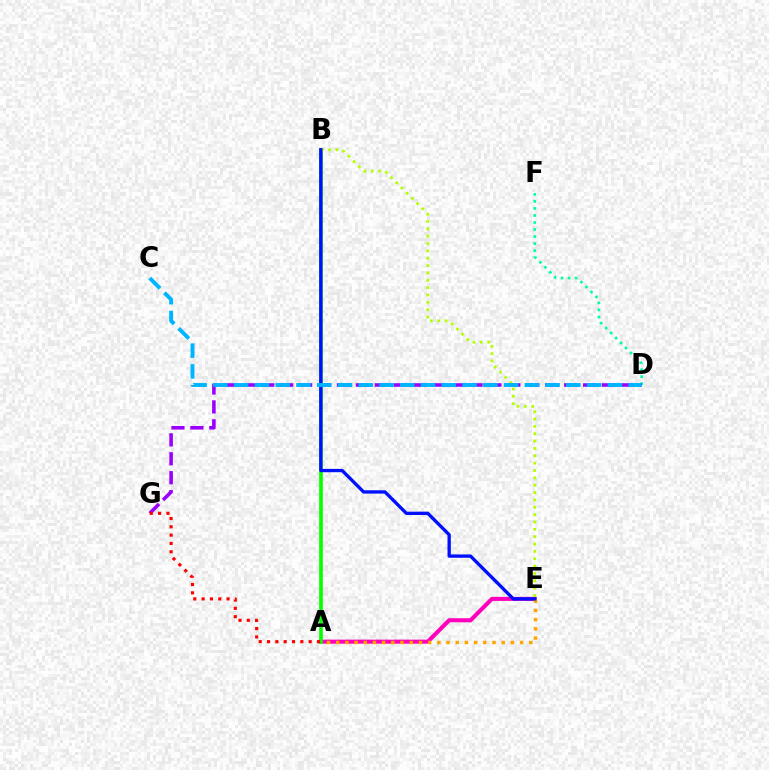{('D', 'F'): [{'color': '#00ff9d', 'line_style': 'dotted', 'thickness': 1.91}], ('D', 'G'): [{'color': '#9b00ff', 'line_style': 'dashed', 'thickness': 2.57}], ('A', 'E'): [{'color': '#ff00bd', 'line_style': 'solid', 'thickness': 2.93}, {'color': '#ffa500', 'line_style': 'dotted', 'thickness': 2.5}], ('A', 'B'): [{'color': '#08ff00', 'line_style': 'solid', 'thickness': 2.64}], ('A', 'G'): [{'color': '#ff0000', 'line_style': 'dotted', 'thickness': 2.26}], ('B', 'E'): [{'color': '#b3ff00', 'line_style': 'dotted', 'thickness': 2.0}, {'color': '#0010ff', 'line_style': 'solid', 'thickness': 2.4}], ('C', 'D'): [{'color': '#00b5ff', 'line_style': 'dashed', 'thickness': 2.82}]}